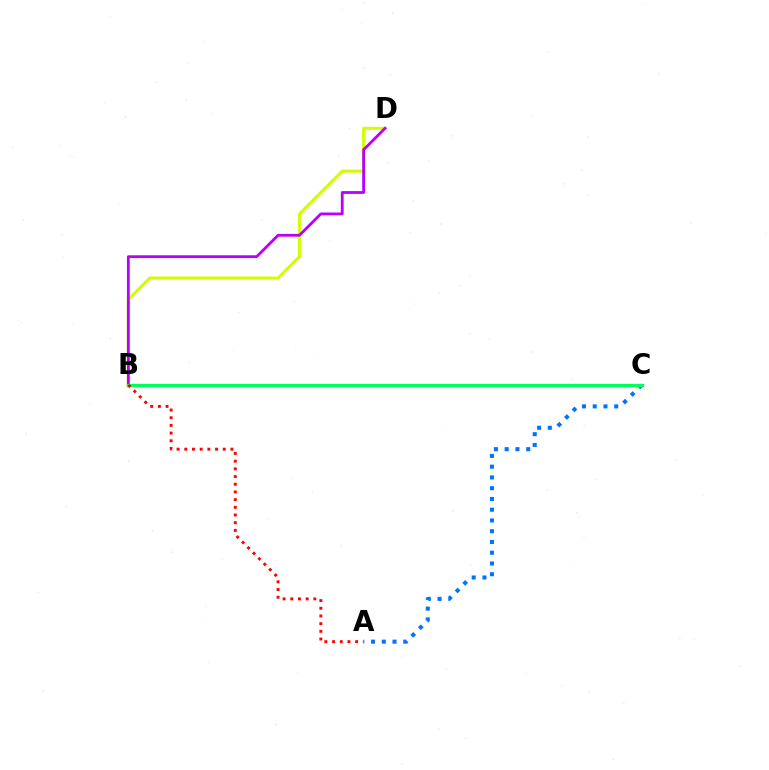{('A', 'C'): [{'color': '#0074ff', 'line_style': 'dotted', 'thickness': 2.92}], ('B', 'D'): [{'color': '#d1ff00', 'line_style': 'solid', 'thickness': 2.19}, {'color': '#b900ff', 'line_style': 'solid', 'thickness': 2.01}], ('B', 'C'): [{'color': '#00ff5c', 'line_style': 'solid', 'thickness': 2.38}], ('A', 'B'): [{'color': '#ff0000', 'line_style': 'dotted', 'thickness': 2.09}]}